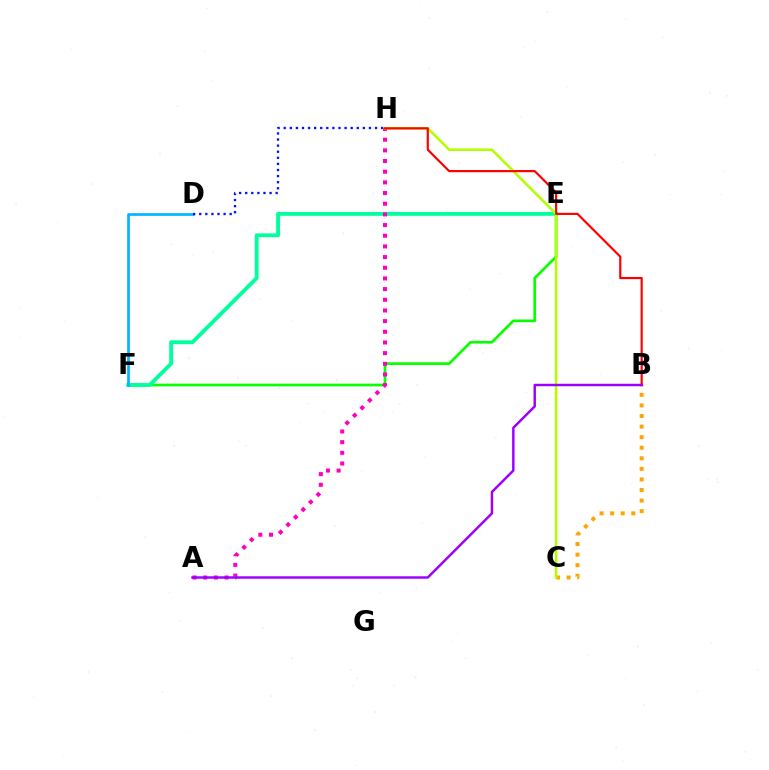{('E', 'F'): [{'color': '#08ff00', 'line_style': 'solid', 'thickness': 1.94}, {'color': '#00ff9d', 'line_style': 'solid', 'thickness': 2.77}], ('A', 'H'): [{'color': '#ff00bd', 'line_style': 'dotted', 'thickness': 2.9}], ('B', 'C'): [{'color': '#ffa500', 'line_style': 'dotted', 'thickness': 2.87}], ('C', 'H'): [{'color': '#b3ff00', 'line_style': 'solid', 'thickness': 1.84}], ('D', 'F'): [{'color': '#00b5ff', 'line_style': 'solid', 'thickness': 1.94}], ('B', 'H'): [{'color': '#ff0000', 'line_style': 'solid', 'thickness': 1.56}], ('D', 'H'): [{'color': '#0010ff', 'line_style': 'dotted', 'thickness': 1.65}], ('A', 'B'): [{'color': '#9b00ff', 'line_style': 'solid', 'thickness': 1.76}]}